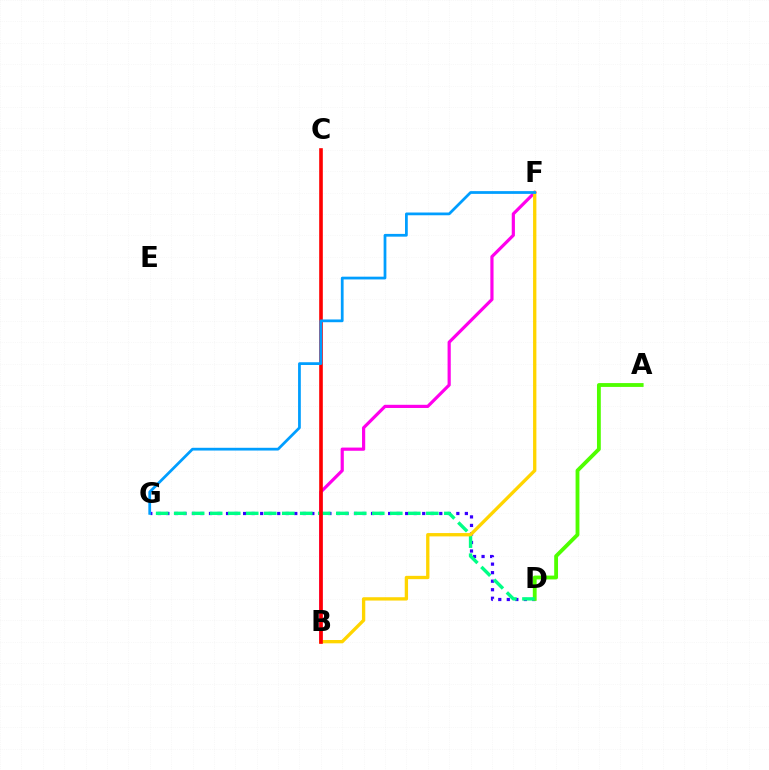{('D', 'G'): [{'color': '#3700ff', 'line_style': 'dotted', 'thickness': 2.32}, {'color': '#00ff86', 'line_style': 'dashed', 'thickness': 2.45}], ('A', 'D'): [{'color': '#4fff00', 'line_style': 'solid', 'thickness': 2.76}], ('B', 'F'): [{'color': '#ff00ed', 'line_style': 'solid', 'thickness': 2.29}, {'color': '#ffd500', 'line_style': 'solid', 'thickness': 2.39}], ('B', 'C'): [{'color': '#ff0000', 'line_style': 'solid', 'thickness': 2.61}], ('F', 'G'): [{'color': '#009eff', 'line_style': 'solid', 'thickness': 1.98}]}